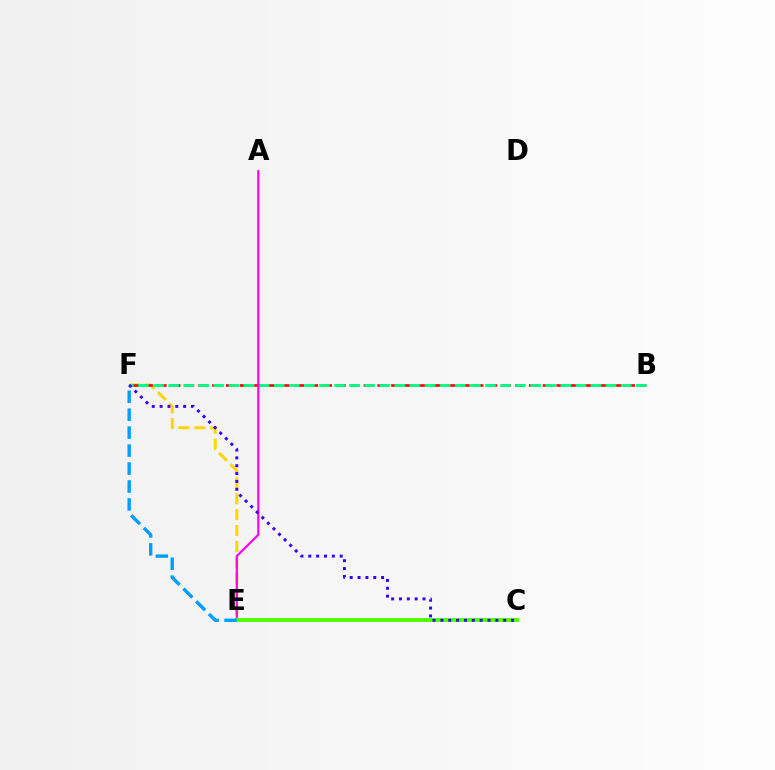{('E', 'F'): [{'color': '#ffd500', 'line_style': 'dashed', 'thickness': 2.16}, {'color': '#009eff', 'line_style': 'dashed', 'thickness': 2.44}], ('B', 'F'): [{'color': '#ff0000', 'line_style': 'dashed', 'thickness': 1.87}, {'color': '#00ff86', 'line_style': 'dashed', 'thickness': 2.05}], ('A', 'E'): [{'color': '#ff00ed', 'line_style': 'solid', 'thickness': 1.57}], ('C', 'E'): [{'color': '#4fff00', 'line_style': 'solid', 'thickness': 2.81}], ('C', 'F'): [{'color': '#3700ff', 'line_style': 'dotted', 'thickness': 2.13}]}